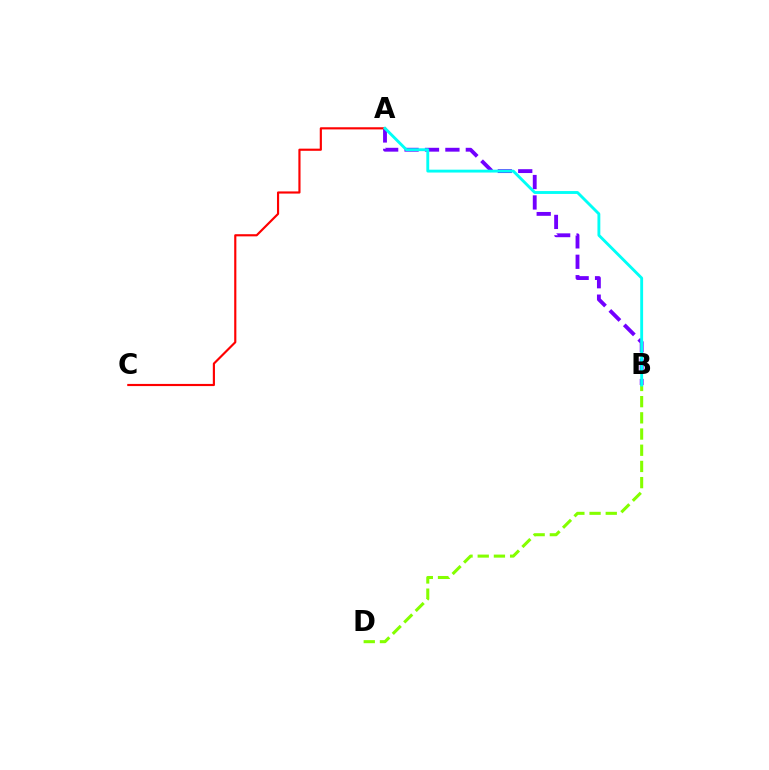{('A', 'B'): [{'color': '#7200ff', 'line_style': 'dashed', 'thickness': 2.77}, {'color': '#00fff6', 'line_style': 'solid', 'thickness': 2.07}], ('B', 'D'): [{'color': '#84ff00', 'line_style': 'dashed', 'thickness': 2.2}], ('A', 'C'): [{'color': '#ff0000', 'line_style': 'solid', 'thickness': 1.55}]}